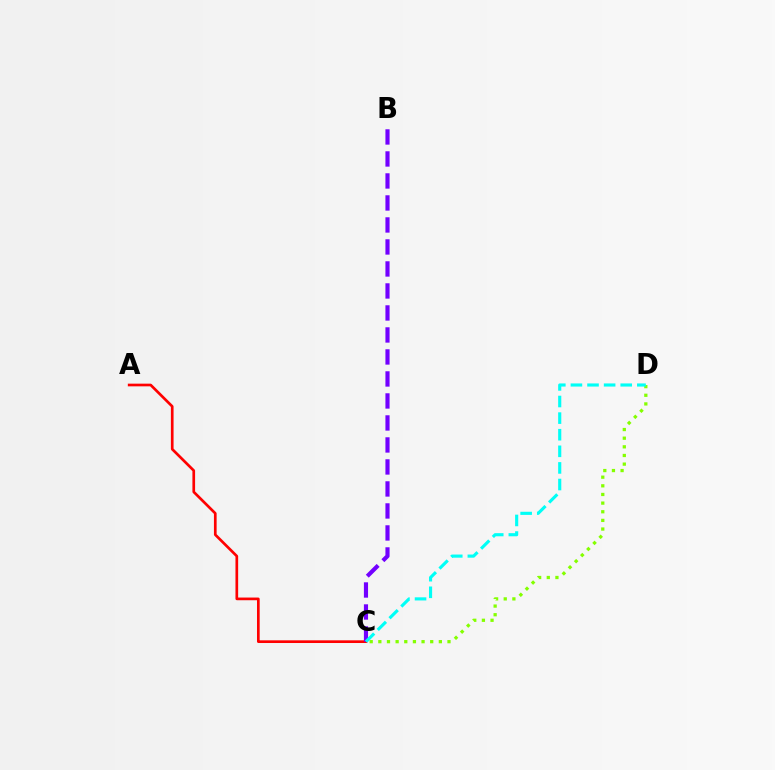{('A', 'C'): [{'color': '#ff0000', 'line_style': 'solid', 'thickness': 1.93}], ('C', 'D'): [{'color': '#84ff00', 'line_style': 'dotted', 'thickness': 2.35}, {'color': '#00fff6', 'line_style': 'dashed', 'thickness': 2.26}], ('B', 'C'): [{'color': '#7200ff', 'line_style': 'dashed', 'thickness': 2.99}]}